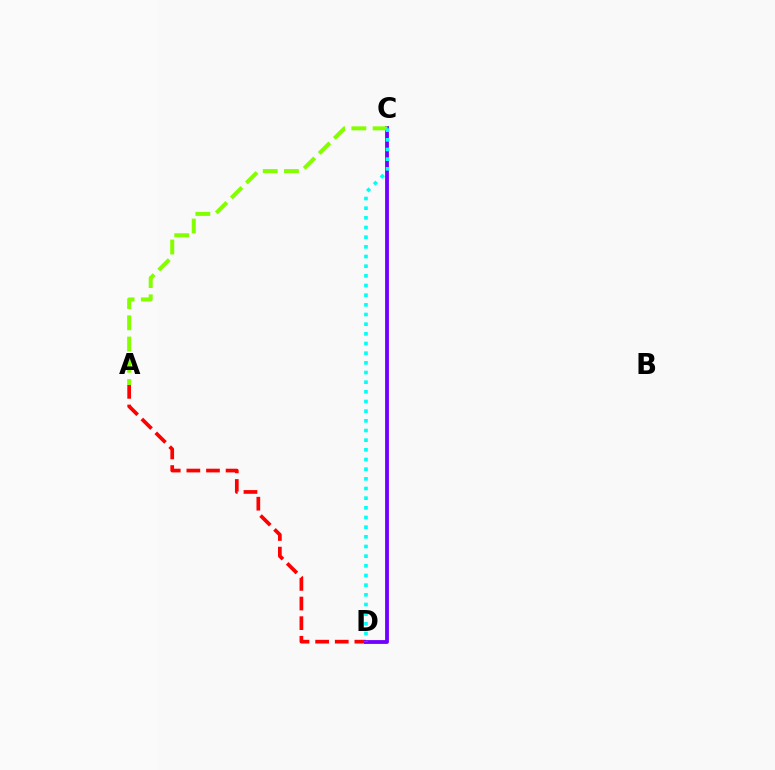{('A', 'D'): [{'color': '#ff0000', 'line_style': 'dashed', 'thickness': 2.67}], ('C', 'D'): [{'color': '#7200ff', 'line_style': 'solid', 'thickness': 2.75}, {'color': '#00fff6', 'line_style': 'dotted', 'thickness': 2.63}], ('A', 'C'): [{'color': '#84ff00', 'line_style': 'dashed', 'thickness': 2.89}]}